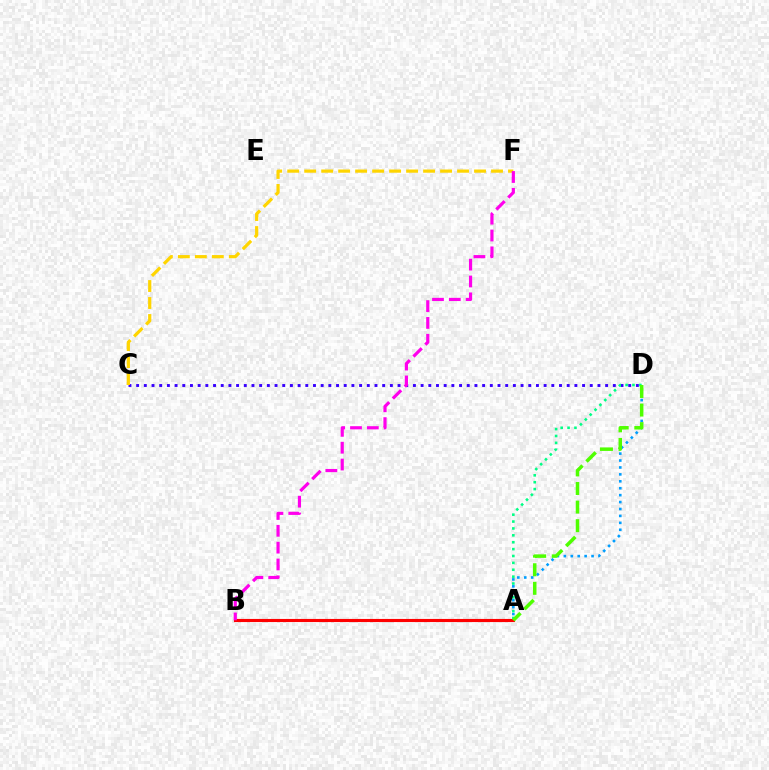{('C', 'D'): [{'color': '#3700ff', 'line_style': 'dotted', 'thickness': 2.09}], ('A', 'D'): [{'color': '#009eff', 'line_style': 'dotted', 'thickness': 1.88}, {'color': '#00ff86', 'line_style': 'dotted', 'thickness': 1.87}, {'color': '#4fff00', 'line_style': 'dashed', 'thickness': 2.52}], ('A', 'B'): [{'color': '#ff0000', 'line_style': 'solid', 'thickness': 2.24}], ('C', 'F'): [{'color': '#ffd500', 'line_style': 'dashed', 'thickness': 2.31}], ('B', 'F'): [{'color': '#ff00ed', 'line_style': 'dashed', 'thickness': 2.29}]}